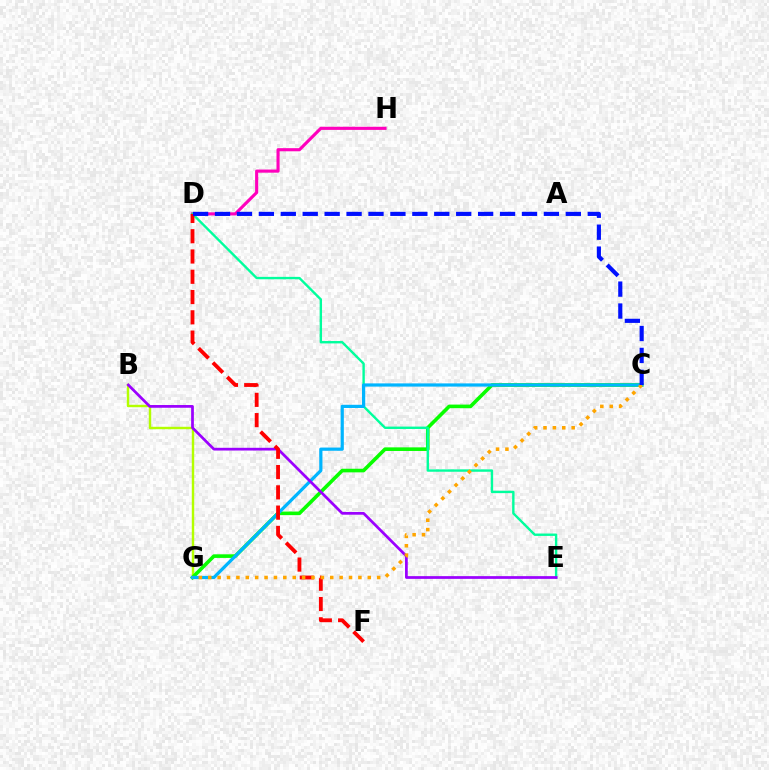{('B', 'G'): [{'color': '#b3ff00', 'line_style': 'solid', 'thickness': 1.74}], ('C', 'G'): [{'color': '#08ff00', 'line_style': 'solid', 'thickness': 2.6}, {'color': '#00b5ff', 'line_style': 'solid', 'thickness': 2.31}, {'color': '#ffa500', 'line_style': 'dotted', 'thickness': 2.55}], ('D', 'H'): [{'color': '#ff00bd', 'line_style': 'solid', 'thickness': 2.25}], ('D', 'E'): [{'color': '#00ff9d', 'line_style': 'solid', 'thickness': 1.72}], ('B', 'E'): [{'color': '#9b00ff', 'line_style': 'solid', 'thickness': 1.96}], ('D', 'F'): [{'color': '#ff0000', 'line_style': 'dashed', 'thickness': 2.75}], ('C', 'D'): [{'color': '#0010ff', 'line_style': 'dashed', 'thickness': 2.98}]}